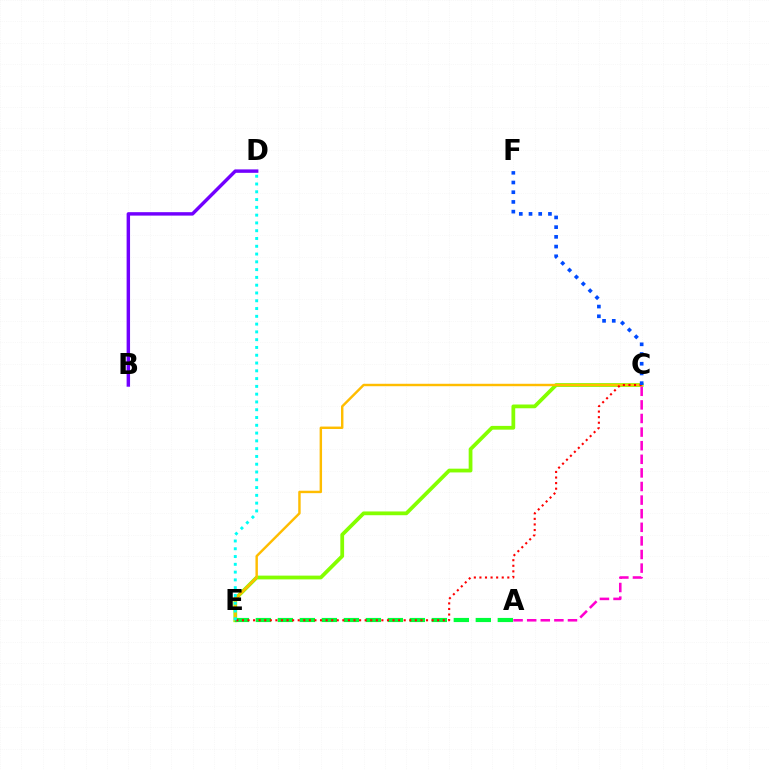{('C', 'E'): [{'color': '#84ff00', 'line_style': 'solid', 'thickness': 2.71}, {'color': '#ffbd00', 'line_style': 'solid', 'thickness': 1.75}, {'color': '#ff0000', 'line_style': 'dotted', 'thickness': 1.52}], ('B', 'D'): [{'color': '#7200ff', 'line_style': 'solid', 'thickness': 2.47}], ('A', 'E'): [{'color': '#00ff39', 'line_style': 'dashed', 'thickness': 2.99}], ('D', 'E'): [{'color': '#00fff6', 'line_style': 'dotted', 'thickness': 2.11}], ('C', 'F'): [{'color': '#004bff', 'line_style': 'dotted', 'thickness': 2.64}], ('A', 'C'): [{'color': '#ff00cf', 'line_style': 'dashed', 'thickness': 1.85}]}